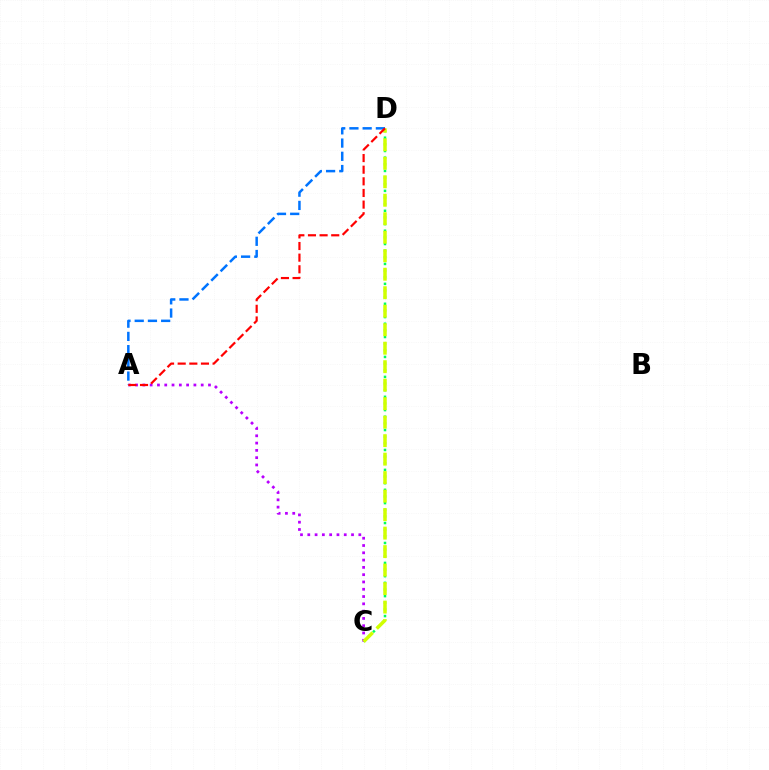{('C', 'D'): [{'color': '#00ff5c', 'line_style': 'dotted', 'thickness': 1.81}, {'color': '#d1ff00', 'line_style': 'dashed', 'thickness': 2.51}], ('A', 'C'): [{'color': '#b900ff', 'line_style': 'dotted', 'thickness': 1.98}], ('A', 'D'): [{'color': '#0074ff', 'line_style': 'dashed', 'thickness': 1.8}, {'color': '#ff0000', 'line_style': 'dashed', 'thickness': 1.58}]}